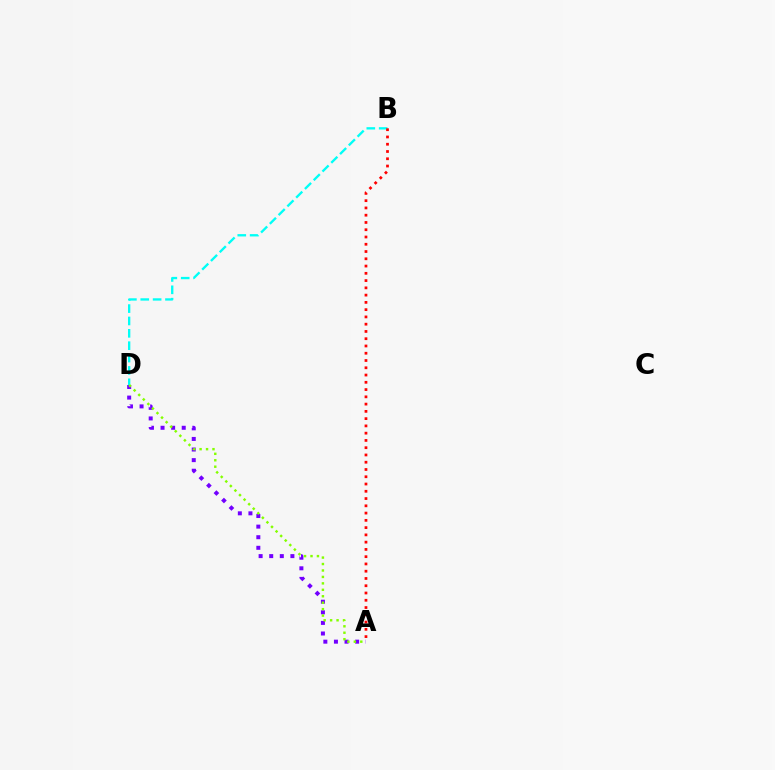{('A', 'D'): [{'color': '#7200ff', 'line_style': 'dotted', 'thickness': 2.88}, {'color': '#84ff00', 'line_style': 'dotted', 'thickness': 1.75}], ('B', 'D'): [{'color': '#00fff6', 'line_style': 'dashed', 'thickness': 1.68}], ('A', 'B'): [{'color': '#ff0000', 'line_style': 'dotted', 'thickness': 1.97}]}